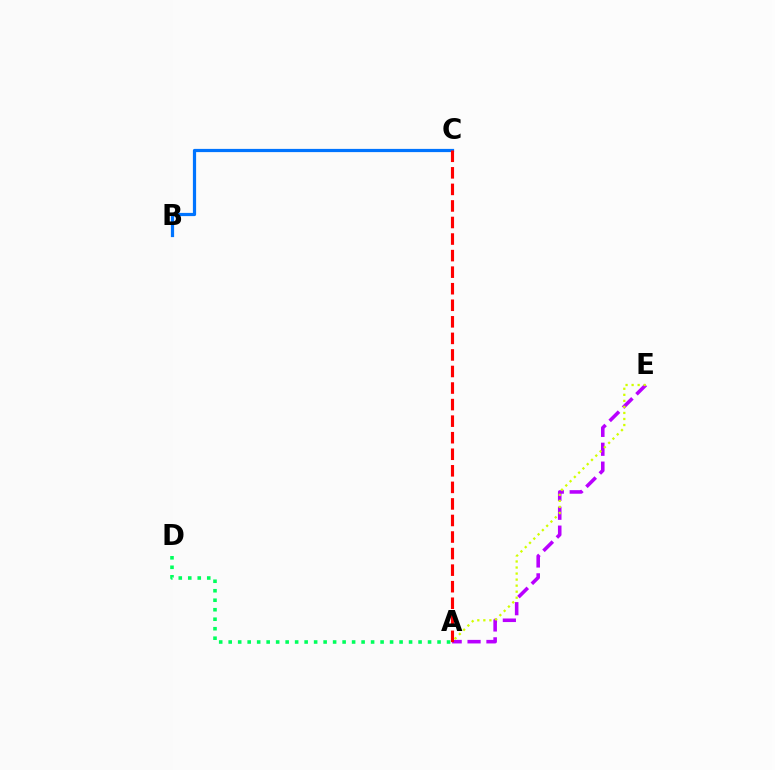{('B', 'C'): [{'color': '#0074ff', 'line_style': 'solid', 'thickness': 2.31}], ('A', 'E'): [{'color': '#b900ff', 'line_style': 'dashed', 'thickness': 2.57}, {'color': '#d1ff00', 'line_style': 'dotted', 'thickness': 1.64}], ('A', 'D'): [{'color': '#00ff5c', 'line_style': 'dotted', 'thickness': 2.58}], ('A', 'C'): [{'color': '#ff0000', 'line_style': 'dashed', 'thickness': 2.25}]}